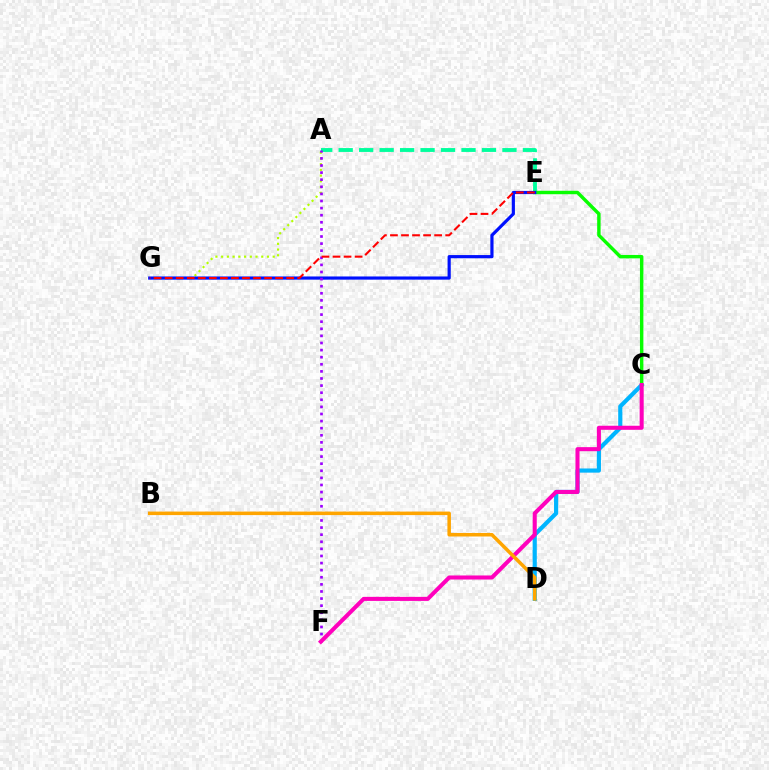{('A', 'E'): [{'color': '#00ff9d', 'line_style': 'dashed', 'thickness': 2.78}], ('C', 'D'): [{'color': '#00b5ff', 'line_style': 'solid', 'thickness': 2.99}], ('C', 'E'): [{'color': '#08ff00', 'line_style': 'solid', 'thickness': 2.47}], ('A', 'G'): [{'color': '#b3ff00', 'line_style': 'dotted', 'thickness': 1.56}], ('E', 'G'): [{'color': '#0010ff', 'line_style': 'solid', 'thickness': 2.29}, {'color': '#ff0000', 'line_style': 'dashed', 'thickness': 1.5}], ('A', 'F'): [{'color': '#9b00ff', 'line_style': 'dotted', 'thickness': 1.93}], ('C', 'F'): [{'color': '#ff00bd', 'line_style': 'solid', 'thickness': 2.92}], ('B', 'D'): [{'color': '#ffa500', 'line_style': 'solid', 'thickness': 2.54}]}